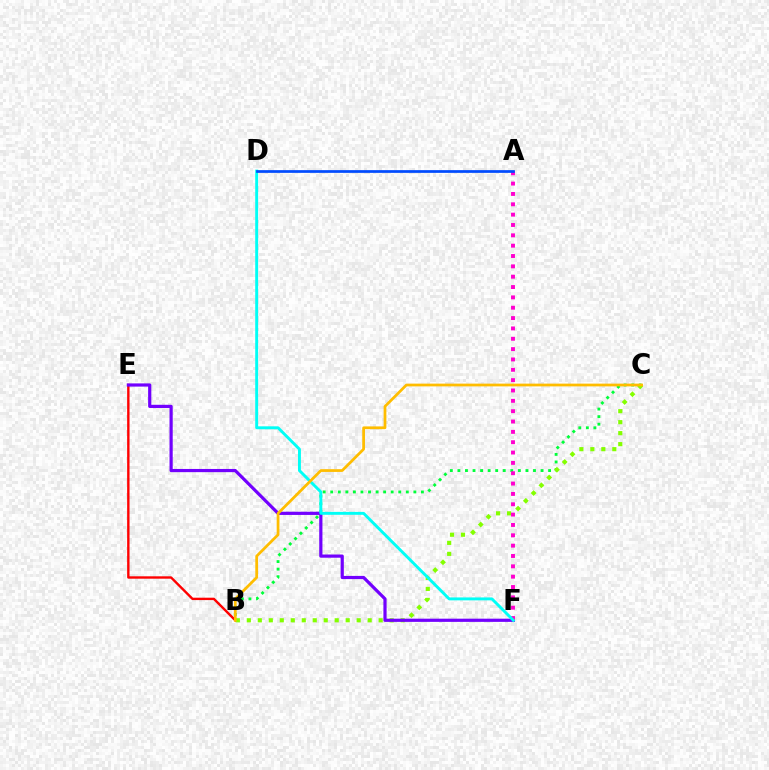{('B', 'C'): [{'color': '#00ff39', 'line_style': 'dotted', 'thickness': 2.05}, {'color': '#84ff00', 'line_style': 'dotted', 'thickness': 2.99}, {'color': '#ffbd00', 'line_style': 'solid', 'thickness': 1.98}], ('B', 'E'): [{'color': '#ff0000', 'line_style': 'solid', 'thickness': 1.72}], ('E', 'F'): [{'color': '#7200ff', 'line_style': 'solid', 'thickness': 2.3}], ('A', 'F'): [{'color': '#ff00cf', 'line_style': 'dotted', 'thickness': 2.81}], ('D', 'F'): [{'color': '#00fff6', 'line_style': 'solid', 'thickness': 2.1}], ('A', 'D'): [{'color': '#004bff', 'line_style': 'solid', 'thickness': 1.96}]}